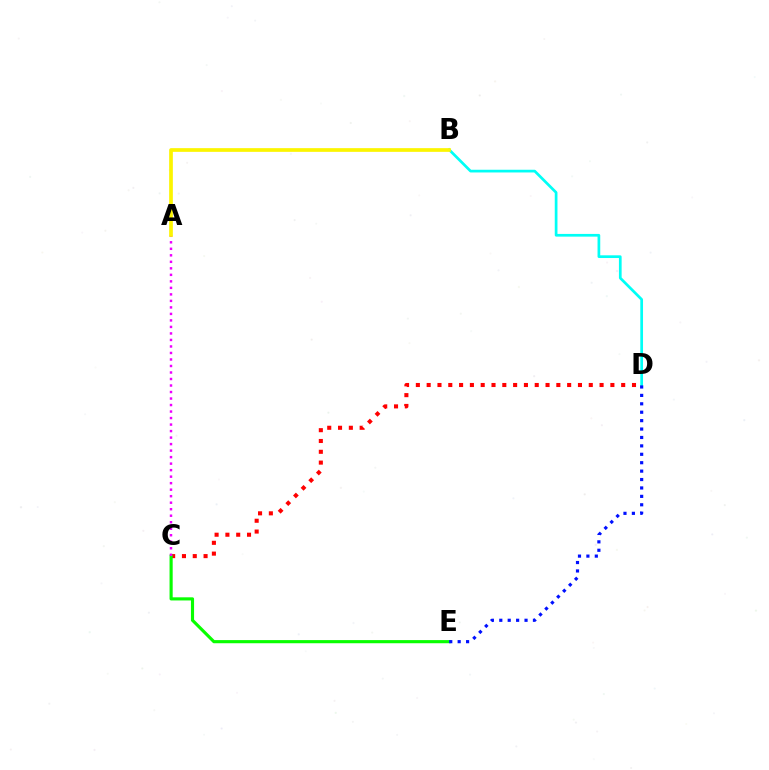{('C', 'D'): [{'color': '#ff0000', 'line_style': 'dotted', 'thickness': 2.94}], ('C', 'E'): [{'color': '#08ff00', 'line_style': 'solid', 'thickness': 2.26}], ('A', 'C'): [{'color': '#ee00ff', 'line_style': 'dotted', 'thickness': 1.77}], ('B', 'D'): [{'color': '#00fff6', 'line_style': 'solid', 'thickness': 1.95}], ('D', 'E'): [{'color': '#0010ff', 'line_style': 'dotted', 'thickness': 2.29}], ('A', 'B'): [{'color': '#fcf500', 'line_style': 'solid', 'thickness': 2.66}]}